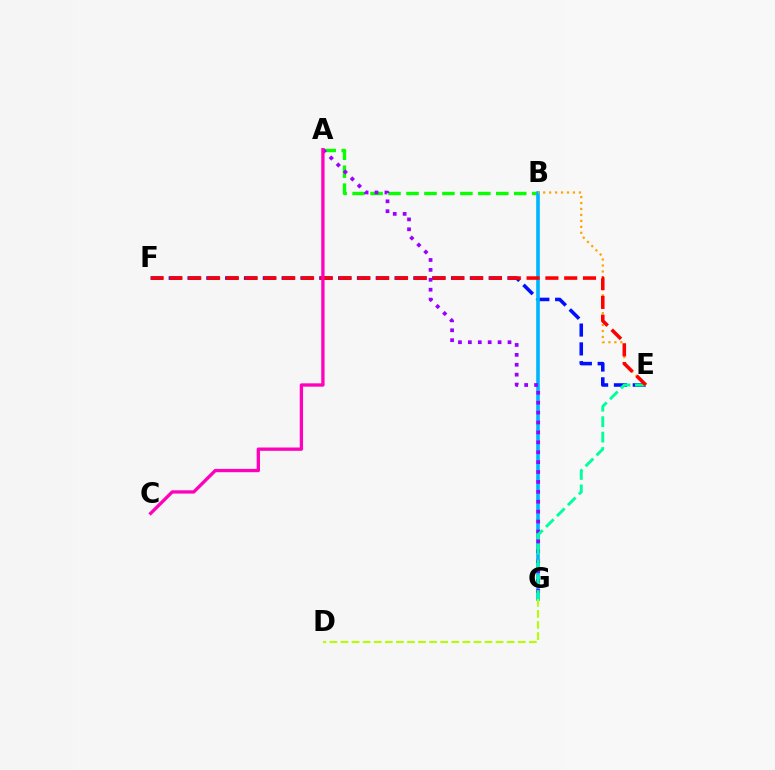{('E', 'F'): [{'color': '#0010ff', 'line_style': 'dashed', 'thickness': 2.56}, {'color': '#ff0000', 'line_style': 'dashed', 'thickness': 2.55}], ('A', 'B'): [{'color': '#08ff00', 'line_style': 'dashed', 'thickness': 2.44}], ('B', 'G'): [{'color': '#00b5ff', 'line_style': 'solid', 'thickness': 2.6}], ('A', 'G'): [{'color': '#9b00ff', 'line_style': 'dotted', 'thickness': 2.69}], ('B', 'E'): [{'color': '#ffa500', 'line_style': 'dotted', 'thickness': 1.62}], ('E', 'G'): [{'color': '#00ff9d', 'line_style': 'dashed', 'thickness': 2.1}], ('D', 'G'): [{'color': '#b3ff00', 'line_style': 'dashed', 'thickness': 1.5}], ('A', 'C'): [{'color': '#ff00bd', 'line_style': 'solid', 'thickness': 2.38}]}